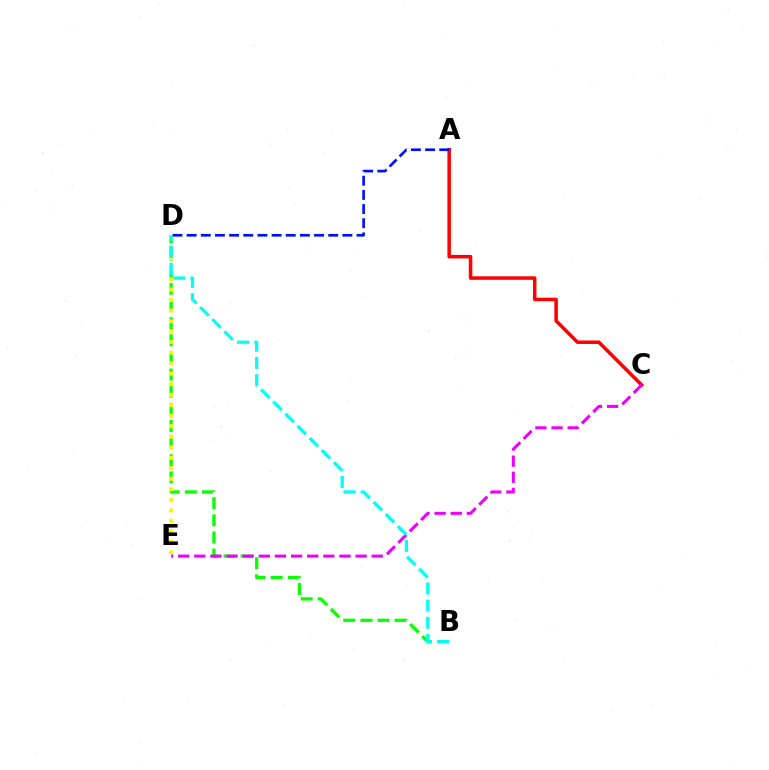{('B', 'D'): [{'color': '#08ff00', 'line_style': 'dashed', 'thickness': 2.33}, {'color': '#00fff6', 'line_style': 'dashed', 'thickness': 2.33}], ('D', 'E'): [{'color': '#fcf500', 'line_style': 'dotted', 'thickness': 2.86}], ('A', 'C'): [{'color': '#ff0000', 'line_style': 'solid', 'thickness': 2.53}], ('C', 'E'): [{'color': '#ee00ff', 'line_style': 'dashed', 'thickness': 2.19}], ('A', 'D'): [{'color': '#0010ff', 'line_style': 'dashed', 'thickness': 1.92}]}